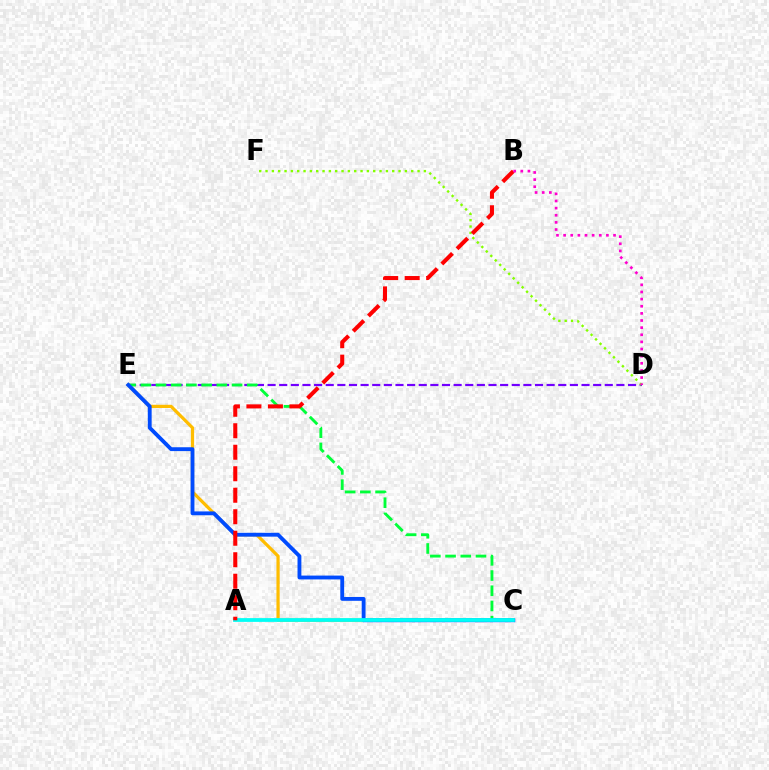{('C', 'E'): [{'color': '#ffbd00', 'line_style': 'solid', 'thickness': 2.32}, {'color': '#00ff39', 'line_style': 'dashed', 'thickness': 2.07}, {'color': '#004bff', 'line_style': 'solid', 'thickness': 2.77}], ('D', 'E'): [{'color': '#7200ff', 'line_style': 'dashed', 'thickness': 1.58}], ('D', 'F'): [{'color': '#84ff00', 'line_style': 'dotted', 'thickness': 1.72}], ('A', 'C'): [{'color': '#00fff6', 'line_style': 'solid', 'thickness': 2.71}], ('A', 'B'): [{'color': '#ff0000', 'line_style': 'dashed', 'thickness': 2.92}], ('B', 'D'): [{'color': '#ff00cf', 'line_style': 'dotted', 'thickness': 1.94}]}